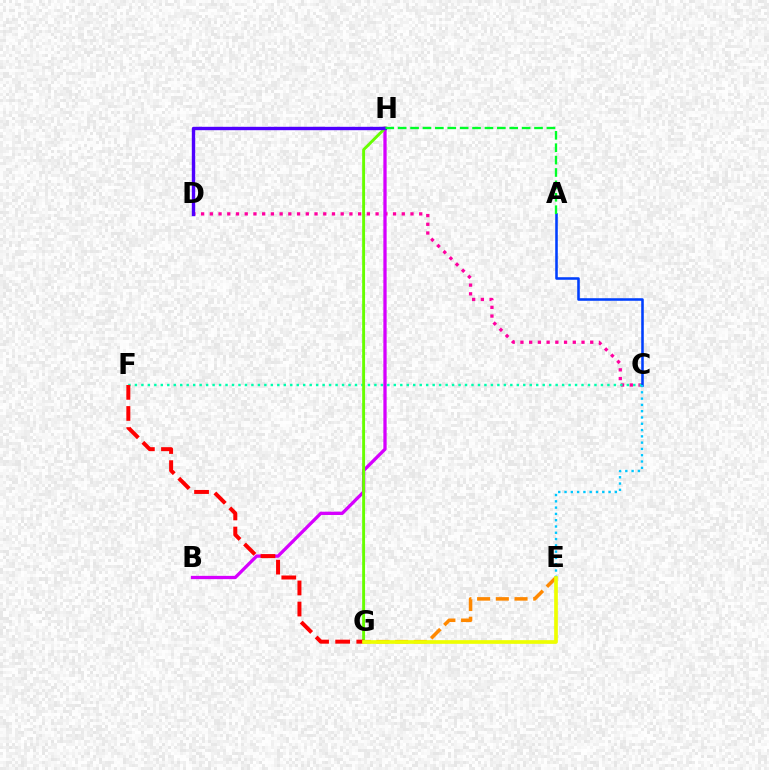{('C', 'D'): [{'color': '#ff00a0', 'line_style': 'dotted', 'thickness': 2.37}], ('C', 'F'): [{'color': '#00ffaf', 'line_style': 'dotted', 'thickness': 1.76}], ('B', 'H'): [{'color': '#d600ff', 'line_style': 'solid', 'thickness': 2.37}], ('E', 'G'): [{'color': '#ff8800', 'line_style': 'dashed', 'thickness': 2.54}, {'color': '#eeff00', 'line_style': 'solid', 'thickness': 2.65}], ('G', 'H'): [{'color': '#66ff00', 'line_style': 'solid', 'thickness': 2.08}], ('F', 'G'): [{'color': '#ff0000', 'line_style': 'dashed', 'thickness': 2.87}], ('A', 'C'): [{'color': '#003fff', 'line_style': 'solid', 'thickness': 1.84}], ('D', 'H'): [{'color': '#4f00ff', 'line_style': 'solid', 'thickness': 2.44}], ('A', 'H'): [{'color': '#00ff27', 'line_style': 'dashed', 'thickness': 1.68}], ('C', 'E'): [{'color': '#00c7ff', 'line_style': 'dotted', 'thickness': 1.71}]}